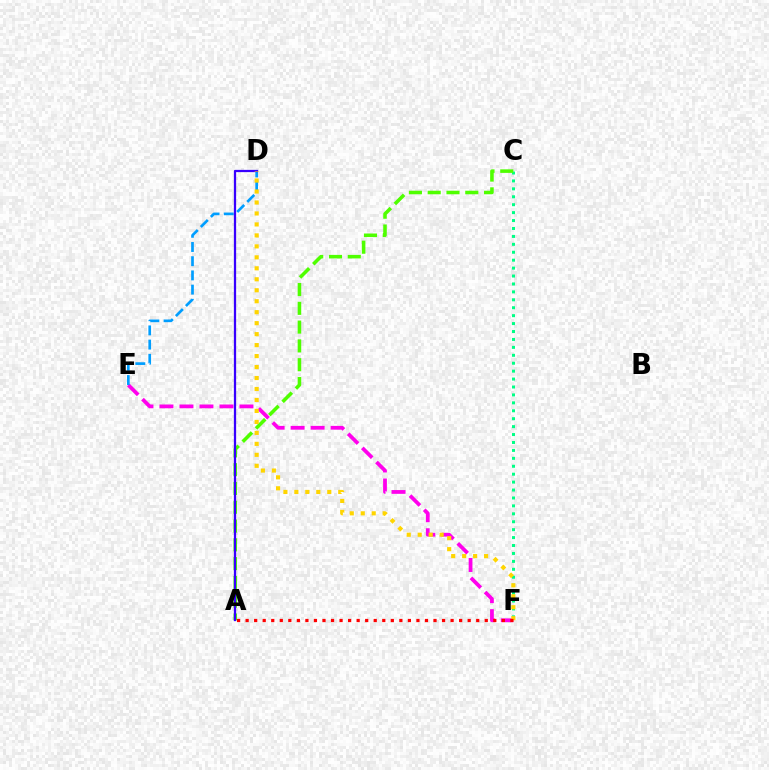{('E', 'F'): [{'color': '#ff00ed', 'line_style': 'dashed', 'thickness': 2.72}], ('D', 'E'): [{'color': '#009eff', 'line_style': 'dashed', 'thickness': 1.93}], ('C', 'F'): [{'color': '#00ff86', 'line_style': 'dotted', 'thickness': 2.15}], ('A', 'C'): [{'color': '#4fff00', 'line_style': 'dashed', 'thickness': 2.55}], ('A', 'D'): [{'color': '#3700ff', 'line_style': 'solid', 'thickness': 1.62}], ('D', 'F'): [{'color': '#ffd500', 'line_style': 'dotted', 'thickness': 2.98}], ('A', 'F'): [{'color': '#ff0000', 'line_style': 'dotted', 'thickness': 2.32}]}